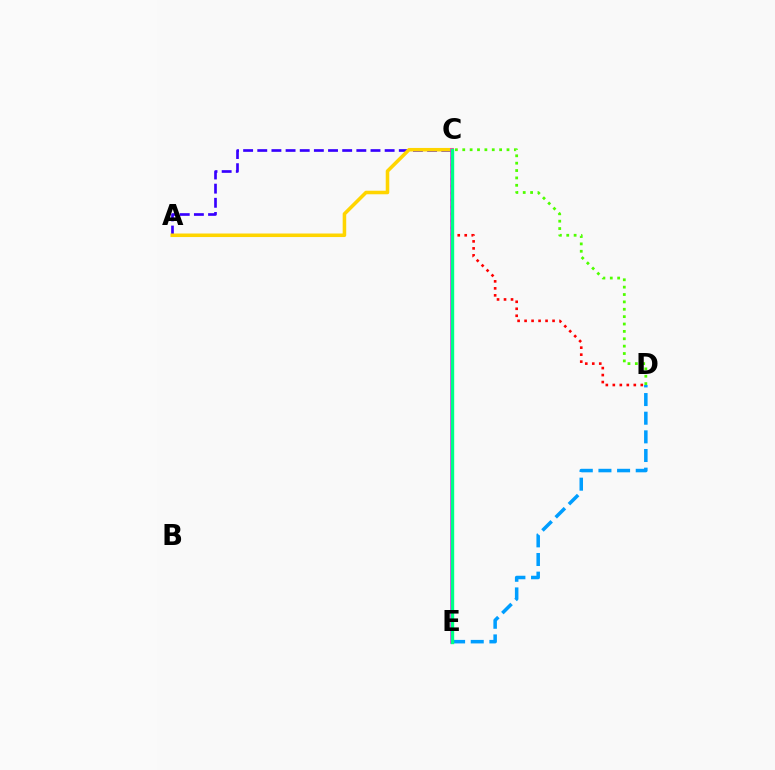{('A', 'C'): [{'color': '#3700ff', 'line_style': 'dashed', 'thickness': 1.92}, {'color': '#ffd500', 'line_style': 'solid', 'thickness': 2.55}], ('C', 'D'): [{'color': '#ff0000', 'line_style': 'dotted', 'thickness': 1.9}, {'color': '#4fff00', 'line_style': 'dotted', 'thickness': 2.0}], ('D', 'E'): [{'color': '#009eff', 'line_style': 'dashed', 'thickness': 2.53}], ('C', 'E'): [{'color': '#ff00ed', 'line_style': 'solid', 'thickness': 2.53}, {'color': '#00ff86', 'line_style': 'solid', 'thickness': 2.43}]}